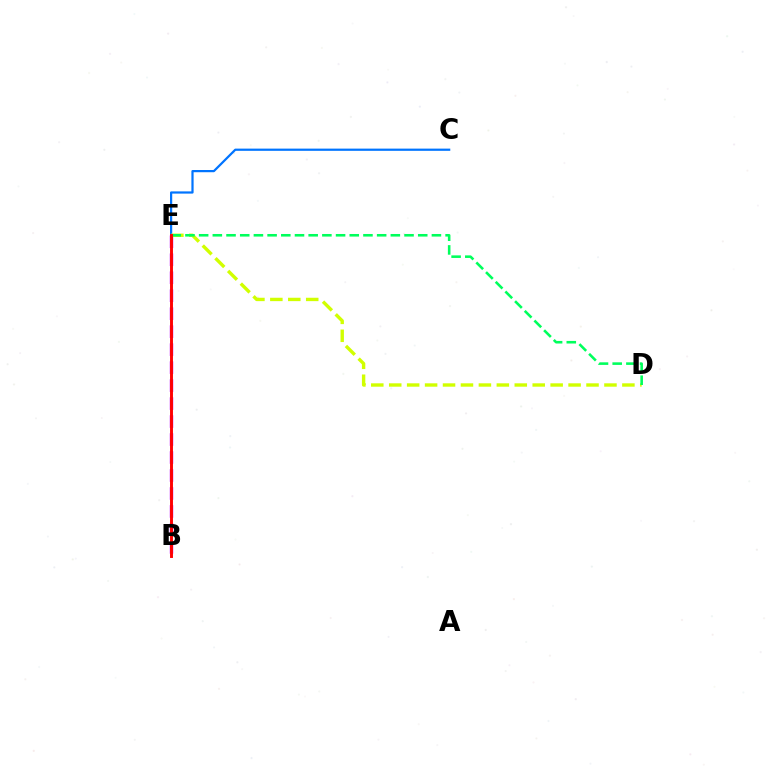{('B', 'E'): [{'color': '#b900ff', 'line_style': 'dashed', 'thickness': 2.44}, {'color': '#ff0000', 'line_style': 'solid', 'thickness': 2.11}], ('C', 'E'): [{'color': '#0074ff', 'line_style': 'solid', 'thickness': 1.6}], ('D', 'E'): [{'color': '#d1ff00', 'line_style': 'dashed', 'thickness': 2.44}, {'color': '#00ff5c', 'line_style': 'dashed', 'thickness': 1.86}]}